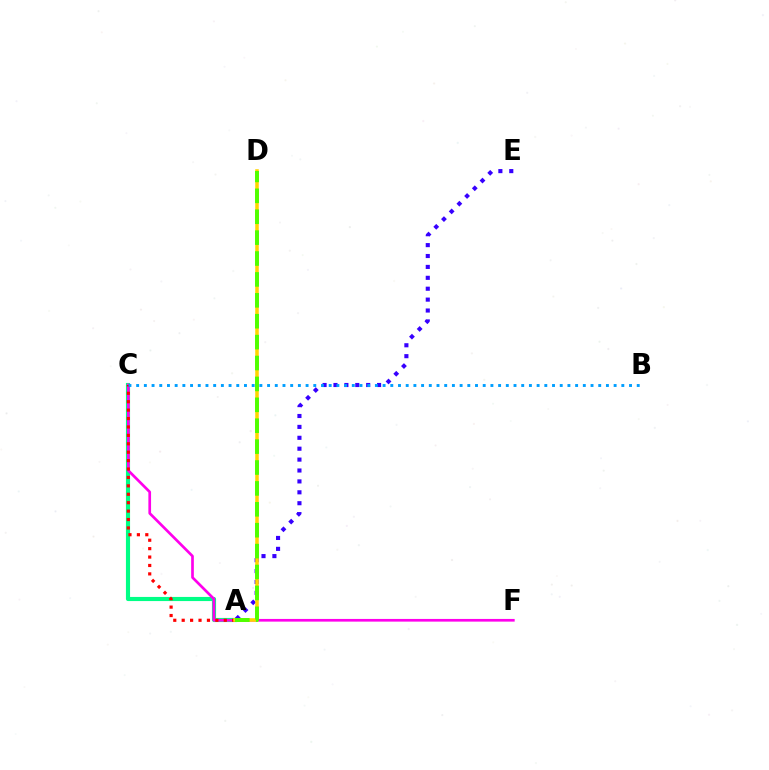{('A', 'C'): [{'color': '#00ff86', 'line_style': 'solid', 'thickness': 2.97}, {'color': '#ff0000', 'line_style': 'dotted', 'thickness': 2.29}], ('A', 'E'): [{'color': '#3700ff', 'line_style': 'dotted', 'thickness': 2.96}], ('C', 'F'): [{'color': '#ff00ed', 'line_style': 'solid', 'thickness': 1.93}], ('A', 'D'): [{'color': '#ffd500', 'line_style': 'solid', 'thickness': 2.56}, {'color': '#4fff00', 'line_style': 'dashed', 'thickness': 2.84}], ('B', 'C'): [{'color': '#009eff', 'line_style': 'dotted', 'thickness': 2.09}]}